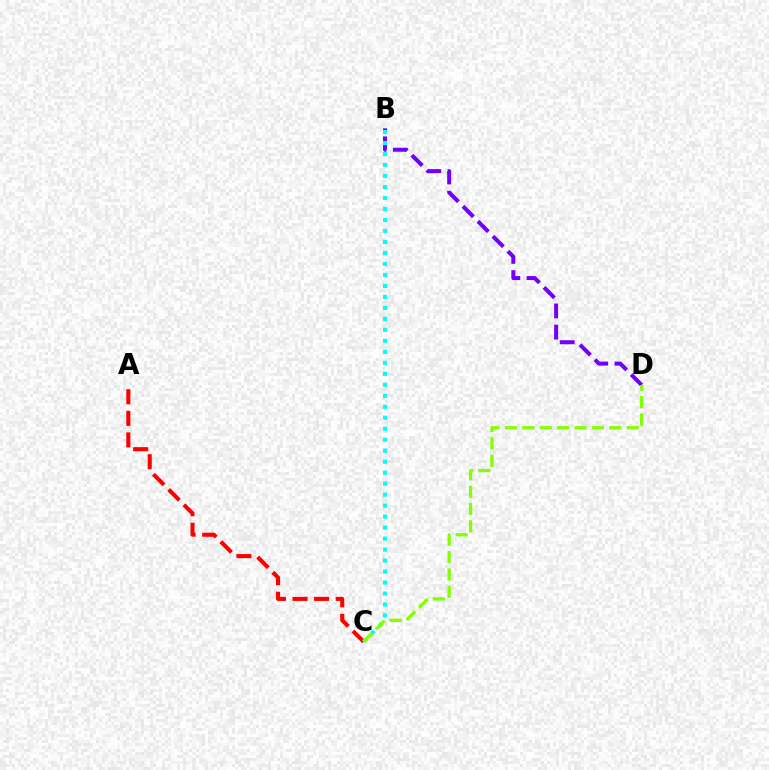{('B', 'D'): [{'color': '#7200ff', 'line_style': 'dashed', 'thickness': 2.88}], ('A', 'C'): [{'color': '#ff0000', 'line_style': 'dashed', 'thickness': 2.93}], ('B', 'C'): [{'color': '#00fff6', 'line_style': 'dotted', 'thickness': 2.98}], ('C', 'D'): [{'color': '#84ff00', 'line_style': 'dashed', 'thickness': 2.36}]}